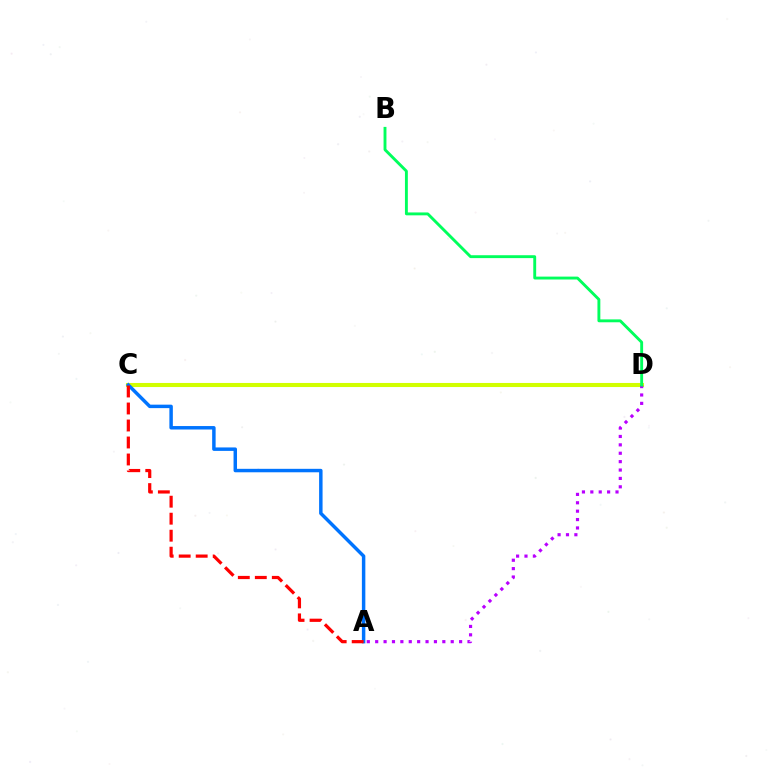{('C', 'D'): [{'color': '#d1ff00', 'line_style': 'solid', 'thickness': 2.94}], ('A', 'D'): [{'color': '#b900ff', 'line_style': 'dotted', 'thickness': 2.28}], ('A', 'C'): [{'color': '#0074ff', 'line_style': 'solid', 'thickness': 2.49}, {'color': '#ff0000', 'line_style': 'dashed', 'thickness': 2.31}], ('B', 'D'): [{'color': '#00ff5c', 'line_style': 'solid', 'thickness': 2.08}]}